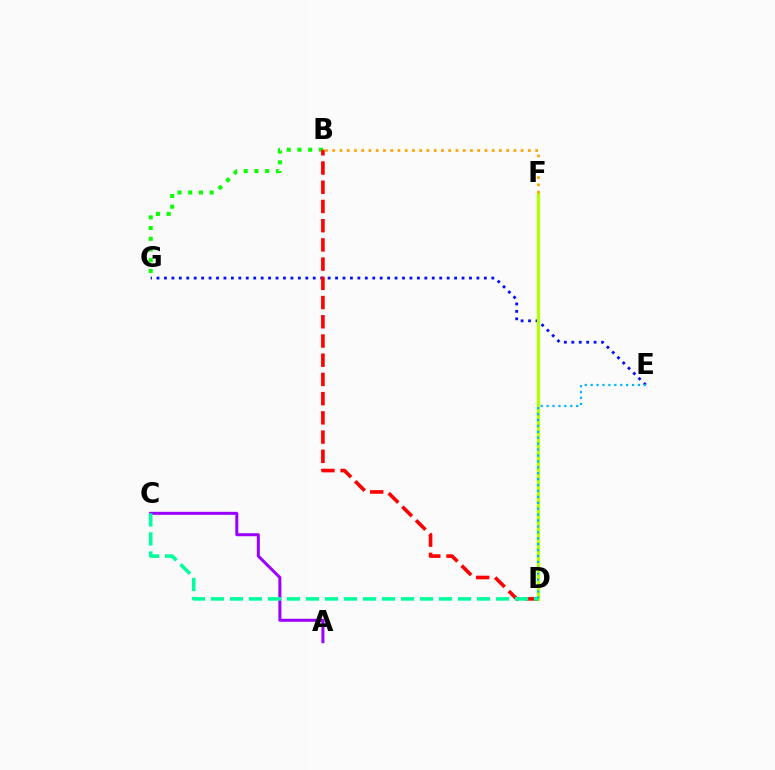{('B', 'G'): [{'color': '#08ff00', 'line_style': 'dotted', 'thickness': 2.91}], ('E', 'G'): [{'color': '#0010ff', 'line_style': 'dotted', 'thickness': 2.02}], ('D', 'F'): [{'color': '#ff00bd', 'line_style': 'dotted', 'thickness': 2.02}, {'color': '#b3ff00', 'line_style': 'solid', 'thickness': 2.34}], ('A', 'C'): [{'color': '#9b00ff', 'line_style': 'solid', 'thickness': 2.16}], ('B', 'F'): [{'color': '#ffa500', 'line_style': 'dotted', 'thickness': 1.97}], ('B', 'D'): [{'color': '#ff0000', 'line_style': 'dashed', 'thickness': 2.61}], ('C', 'D'): [{'color': '#00ff9d', 'line_style': 'dashed', 'thickness': 2.58}], ('D', 'E'): [{'color': '#00b5ff', 'line_style': 'dotted', 'thickness': 1.61}]}